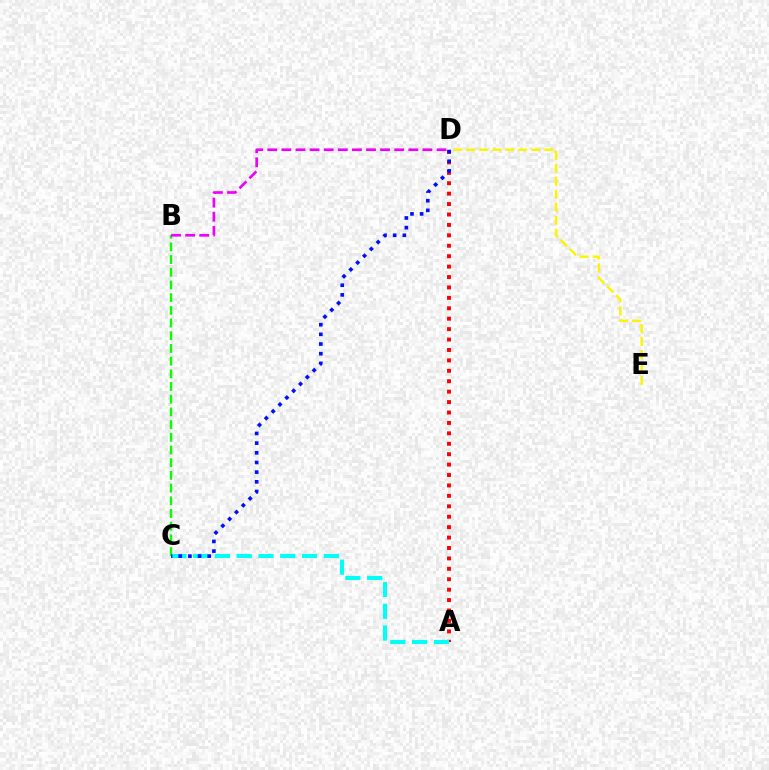{('A', 'D'): [{'color': '#ff0000', 'line_style': 'dotted', 'thickness': 2.83}], ('B', 'C'): [{'color': '#08ff00', 'line_style': 'dashed', 'thickness': 1.72}], ('A', 'C'): [{'color': '#00fff6', 'line_style': 'dashed', 'thickness': 2.96}], ('D', 'E'): [{'color': '#fcf500', 'line_style': 'dashed', 'thickness': 1.76}], ('C', 'D'): [{'color': '#0010ff', 'line_style': 'dotted', 'thickness': 2.63}], ('B', 'D'): [{'color': '#ee00ff', 'line_style': 'dashed', 'thickness': 1.92}]}